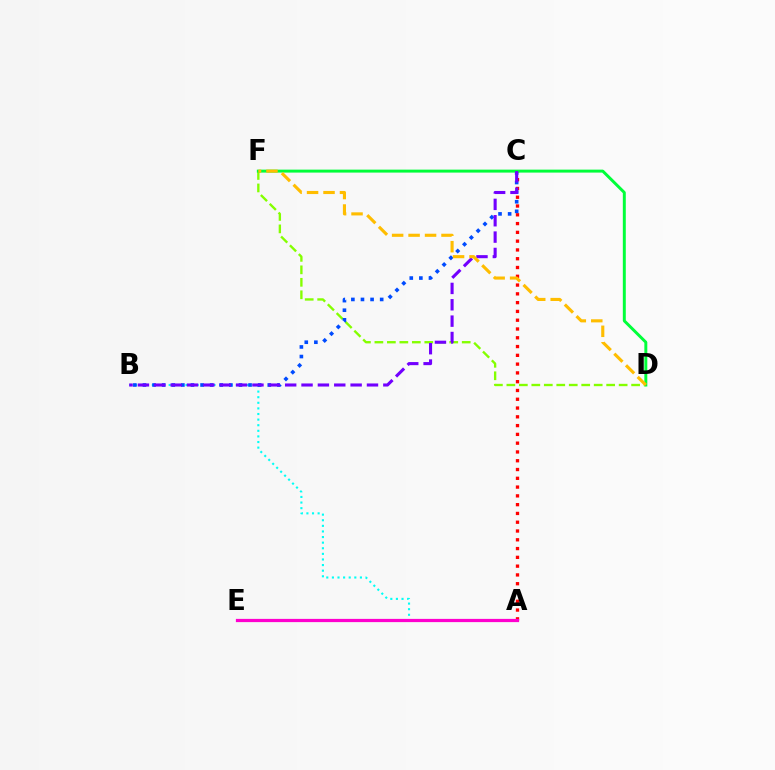{('A', 'C'): [{'color': '#ff0000', 'line_style': 'dotted', 'thickness': 2.39}], ('A', 'B'): [{'color': '#00fff6', 'line_style': 'dotted', 'thickness': 1.52}], ('D', 'F'): [{'color': '#84ff00', 'line_style': 'dashed', 'thickness': 1.69}, {'color': '#00ff39', 'line_style': 'solid', 'thickness': 2.13}, {'color': '#ffbd00', 'line_style': 'dashed', 'thickness': 2.24}], ('A', 'E'): [{'color': '#ff00cf', 'line_style': 'solid', 'thickness': 2.32}], ('B', 'C'): [{'color': '#004bff', 'line_style': 'dotted', 'thickness': 2.61}, {'color': '#7200ff', 'line_style': 'dashed', 'thickness': 2.22}]}